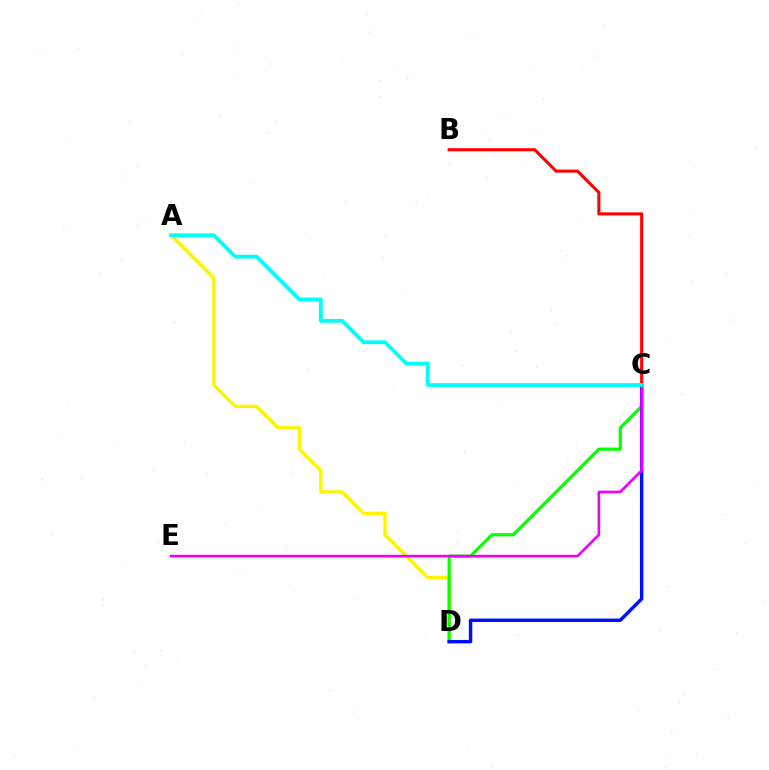{('A', 'D'): [{'color': '#fcf500', 'line_style': 'solid', 'thickness': 2.44}], ('C', 'D'): [{'color': '#08ff00', 'line_style': 'solid', 'thickness': 2.28}, {'color': '#0010ff', 'line_style': 'solid', 'thickness': 2.47}], ('C', 'E'): [{'color': '#ee00ff', 'line_style': 'solid', 'thickness': 1.9}], ('B', 'C'): [{'color': '#ff0000', 'line_style': 'solid', 'thickness': 2.22}], ('A', 'C'): [{'color': '#00fff6', 'line_style': 'solid', 'thickness': 2.75}]}